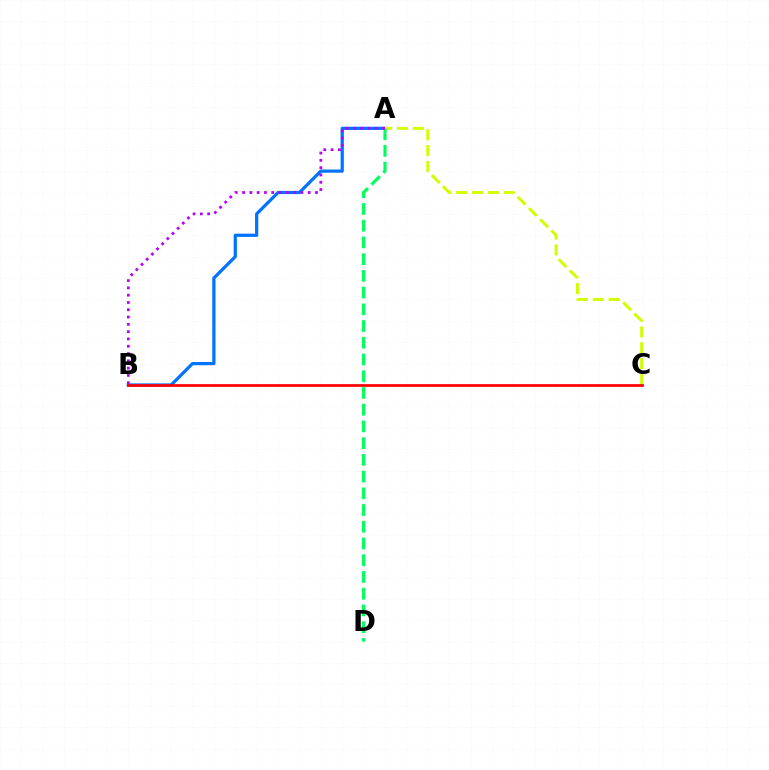{('A', 'B'): [{'color': '#0074ff', 'line_style': 'solid', 'thickness': 2.32}, {'color': '#b900ff', 'line_style': 'dotted', 'thickness': 1.98}], ('A', 'C'): [{'color': '#d1ff00', 'line_style': 'dashed', 'thickness': 2.15}], ('B', 'C'): [{'color': '#ff0000', 'line_style': 'solid', 'thickness': 1.95}], ('A', 'D'): [{'color': '#00ff5c', 'line_style': 'dashed', 'thickness': 2.27}]}